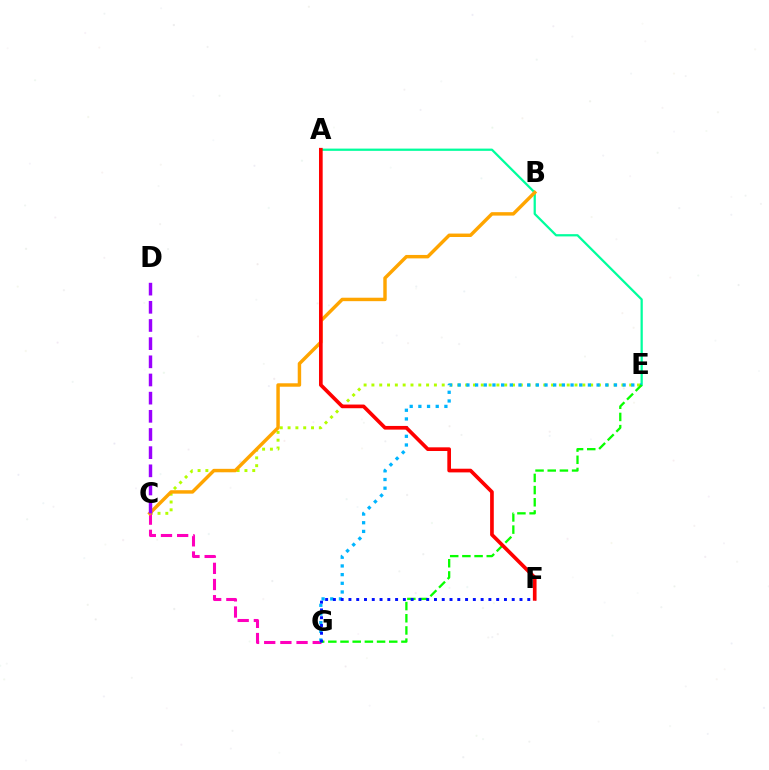{('C', 'E'): [{'color': '#b3ff00', 'line_style': 'dotted', 'thickness': 2.12}], ('C', 'G'): [{'color': '#ff00bd', 'line_style': 'dashed', 'thickness': 2.2}], ('A', 'E'): [{'color': '#00ff9d', 'line_style': 'solid', 'thickness': 1.62}], ('E', 'G'): [{'color': '#00b5ff', 'line_style': 'dotted', 'thickness': 2.36}, {'color': '#08ff00', 'line_style': 'dashed', 'thickness': 1.65}], ('B', 'C'): [{'color': '#ffa500', 'line_style': 'solid', 'thickness': 2.48}], ('C', 'D'): [{'color': '#9b00ff', 'line_style': 'dashed', 'thickness': 2.47}], ('F', 'G'): [{'color': '#0010ff', 'line_style': 'dotted', 'thickness': 2.11}], ('A', 'F'): [{'color': '#ff0000', 'line_style': 'solid', 'thickness': 2.65}]}